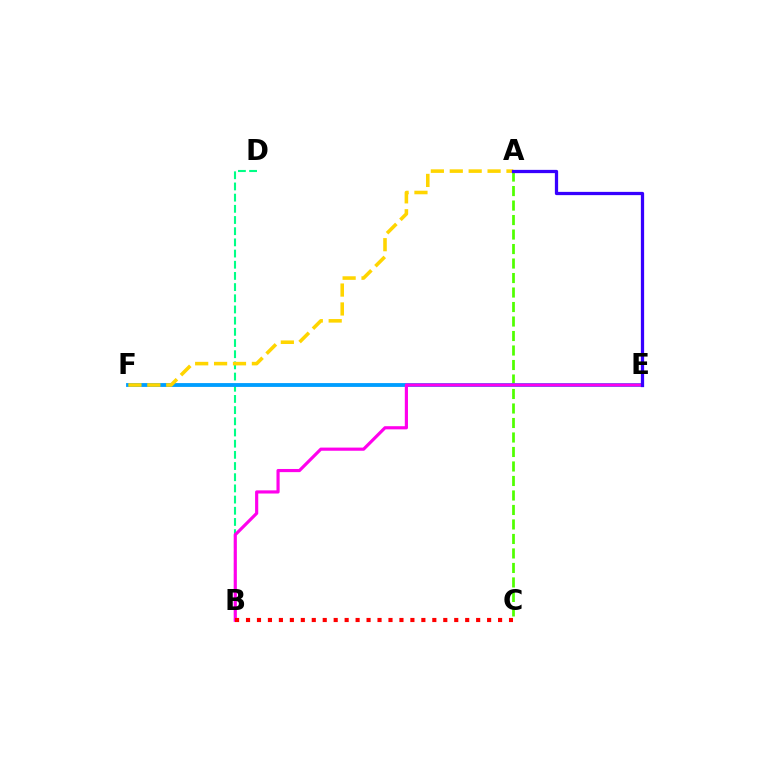{('B', 'D'): [{'color': '#00ff86', 'line_style': 'dashed', 'thickness': 1.52}], ('A', 'C'): [{'color': '#4fff00', 'line_style': 'dashed', 'thickness': 1.97}], ('E', 'F'): [{'color': '#009eff', 'line_style': 'solid', 'thickness': 2.76}], ('A', 'F'): [{'color': '#ffd500', 'line_style': 'dashed', 'thickness': 2.57}], ('B', 'E'): [{'color': '#ff00ed', 'line_style': 'solid', 'thickness': 2.27}], ('B', 'C'): [{'color': '#ff0000', 'line_style': 'dotted', 'thickness': 2.98}], ('A', 'E'): [{'color': '#3700ff', 'line_style': 'solid', 'thickness': 2.35}]}